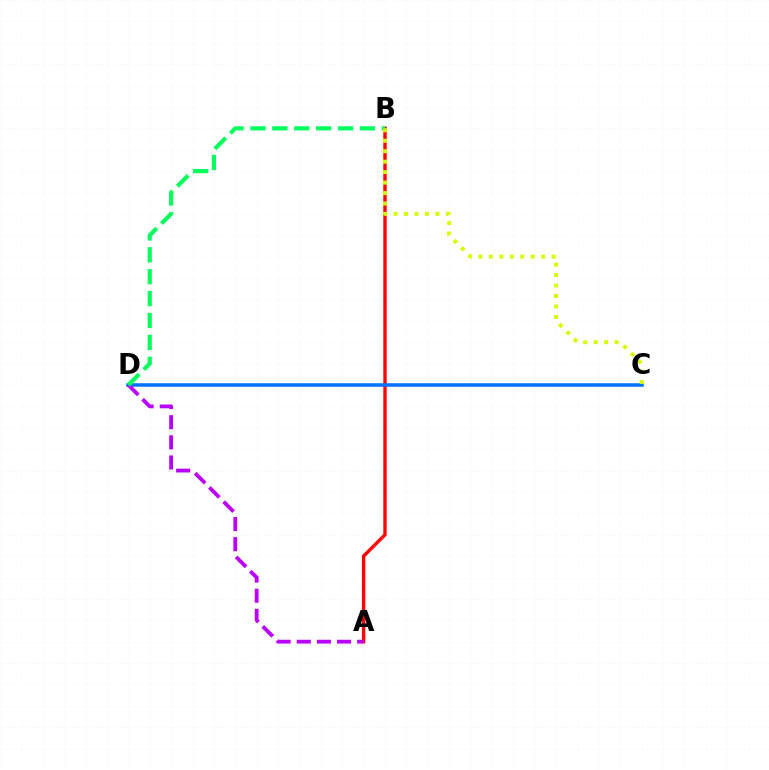{('A', 'B'): [{'color': '#ff0000', 'line_style': 'solid', 'thickness': 2.43}], ('C', 'D'): [{'color': '#0074ff', 'line_style': 'solid', 'thickness': 2.55}], ('A', 'D'): [{'color': '#b900ff', 'line_style': 'dashed', 'thickness': 2.74}], ('B', 'D'): [{'color': '#00ff5c', 'line_style': 'dashed', 'thickness': 2.98}], ('B', 'C'): [{'color': '#d1ff00', 'line_style': 'dotted', 'thickness': 2.84}]}